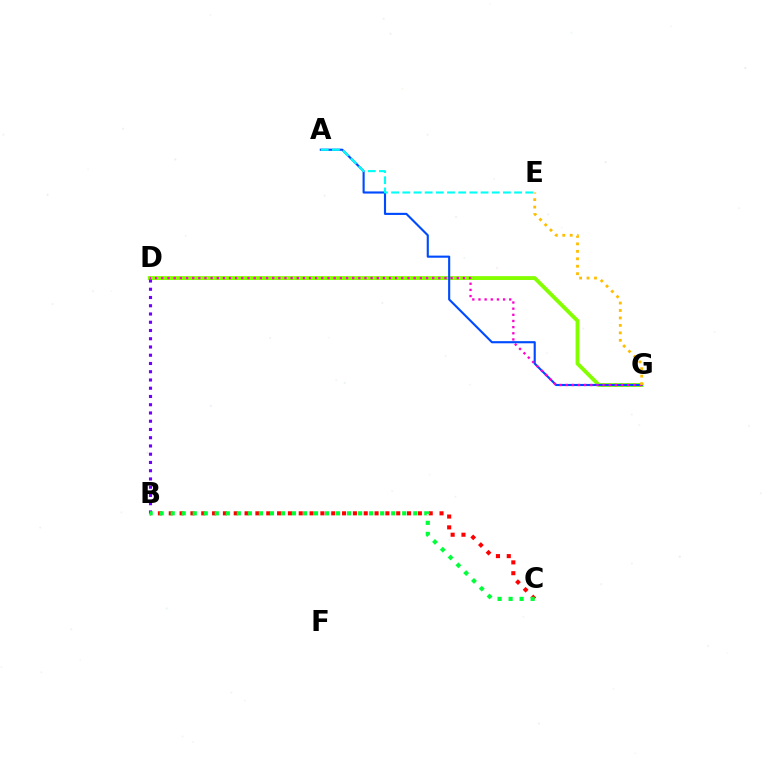{('D', 'G'): [{'color': '#84ff00', 'line_style': 'solid', 'thickness': 2.78}, {'color': '#ff00cf', 'line_style': 'dotted', 'thickness': 1.67}], ('A', 'G'): [{'color': '#004bff', 'line_style': 'solid', 'thickness': 1.53}], ('A', 'E'): [{'color': '#00fff6', 'line_style': 'dashed', 'thickness': 1.52}], ('B', 'D'): [{'color': '#7200ff', 'line_style': 'dotted', 'thickness': 2.24}], ('B', 'C'): [{'color': '#ff0000', 'line_style': 'dotted', 'thickness': 2.94}, {'color': '#00ff39', 'line_style': 'dotted', 'thickness': 3.0}], ('E', 'G'): [{'color': '#ffbd00', 'line_style': 'dotted', 'thickness': 2.02}]}